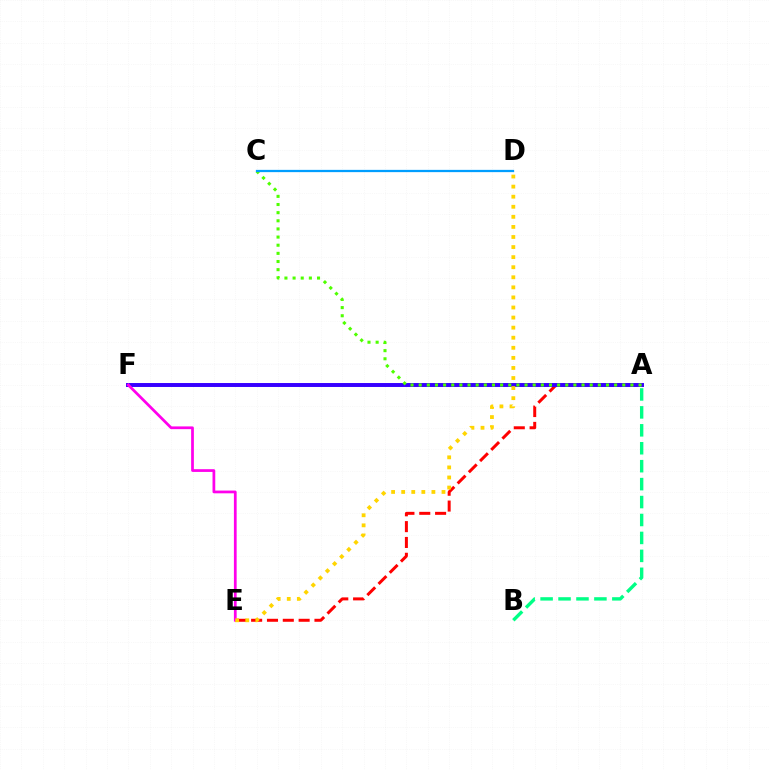{('A', 'E'): [{'color': '#ff0000', 'line_style': 'dashed', 'thickness': 2.15}], ('A', 'B'): [{'color': '#00ff86', 'line_style': 'dashed', 'thickness': 2.44}], ('A', 'F'): [{'color': '#3700ff', 'line_style': 'solid', 'thickness': 2.84}], ('E', 'F'): [{'color': '#ff00ed', 'line_style': 'solid', 'thickness': 1.97}], ('A', 'C'): [{'color': '#4fff00', 'line_style': 'dotted', 'thickness': 2.21}], ('C', 'D'): [{'color': '#009eff', 'line_style': 'solid', 'thickness': 1.63}], ('D', 'E'): [{'color': '#ffd500', 'line_style': 'dotted', 'thickness': 2.74}]}